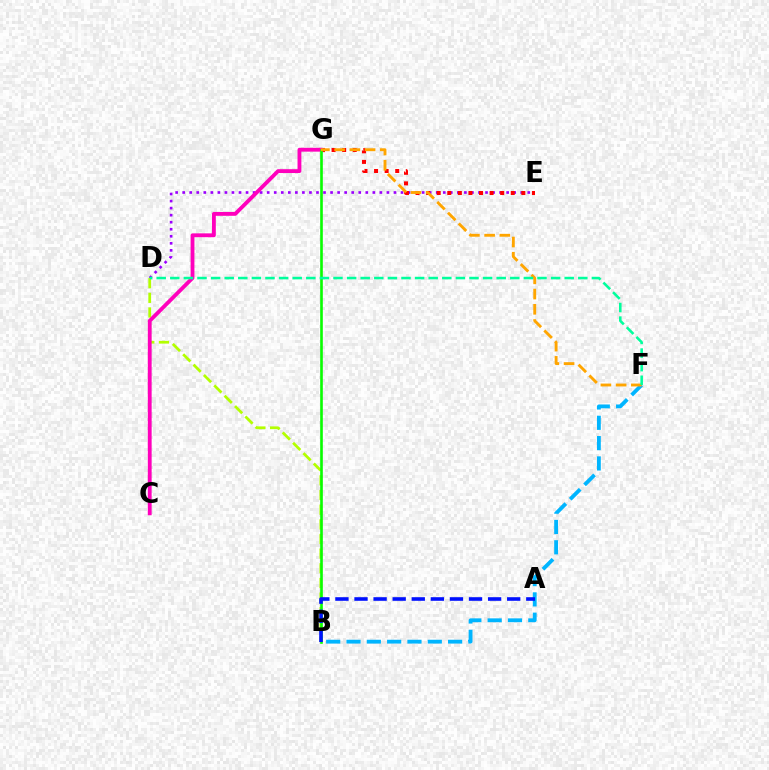{('D', 'E'): [{'color': '#9b00ff', 'line_style': 'dotted', 'thickness': 1.91}], ('B', 'D'): [{'color': '#b3ff00', 'line_style': 'dashed', 'thickness': 1.99}], ('E', 'G'): [{'color': '#ff0000', 'line_style': 'dotted', 'thickness': 2.87}], ('C', 'G'): [{'color': '#ff00bd', 'line_style': 'solid', 'thickness': 2.76}], ('B', 'G'): [{'color': '#08ff00', 'line_style': 'solid', 'thickness': 1.89}], ('B', 'F'): [{'color': '#00b5ff', 'line_style': 'dashed', 'thickness': 2.76}], ('F', 'G'): [{'color': '#ffa500', 'line_style': 'dashed', 'thickness': 2.07}], ('D', 'F'): [{'color': '#00ff9d', 'line_style': 'dashed', 'thickness': 1.85}], ('A', 'B'): [{'color': '#0010ff', 'line_style': 'dashed', 'thickness': 2.59}]}